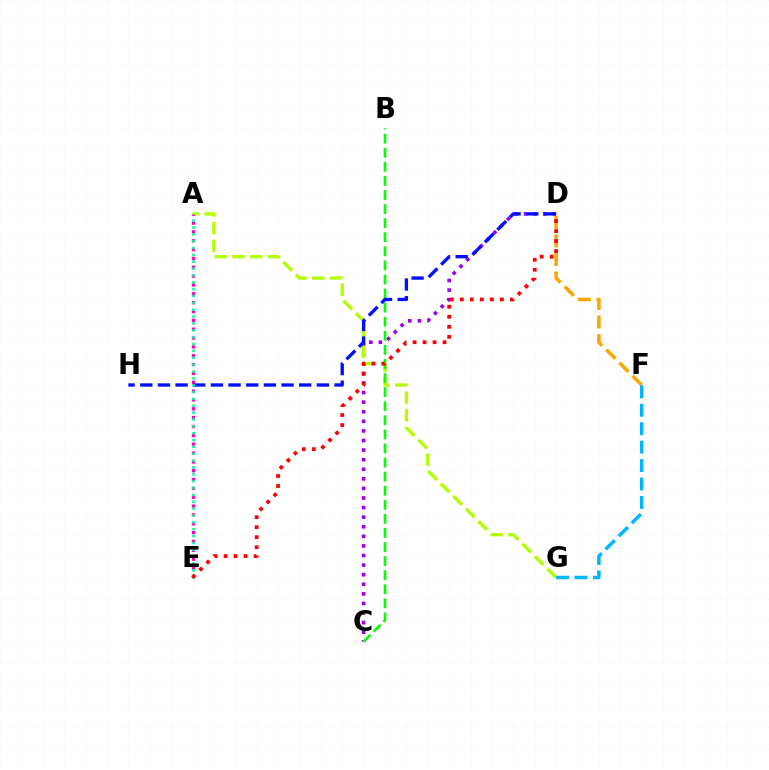{('C', 'D'): [{'color': '#9b00ff', 'line_style': 'dotted', 'thickness': 2.6}], ('A', 'G'): [{'color': '#b3ff00', 'line_style': 'dashed', 'thickness': 2.41}], ('B', 'C'): [{'color': '#08ff00', 'line_style': 'dashed', 'thickness': 1.91}], ('D', 'F'): [{'color': '#ffa500', 'line_style': 'dashed', 'thickness': 2.52}], ('A', 'E'): [{'color': '#ff00bd', 'line_style': 'dotted', 'thickness': 2.4}, {'color': '#00ff9d', 'line_style': 'dotted', 'thickness': 1.86}], ('F', 'G'): [{'color': '#00b5ff', 'line_style': 'dashed', 'thickness': 2.51}], ('D', 'H'): [{'color': '#0010ff', 'line_style': 'dashed', 'thickness': 2.4}], ('D', 'E'): [{'color': '#ff0000', 'line_style': 'dotted', 'thickness': 2.72}]}